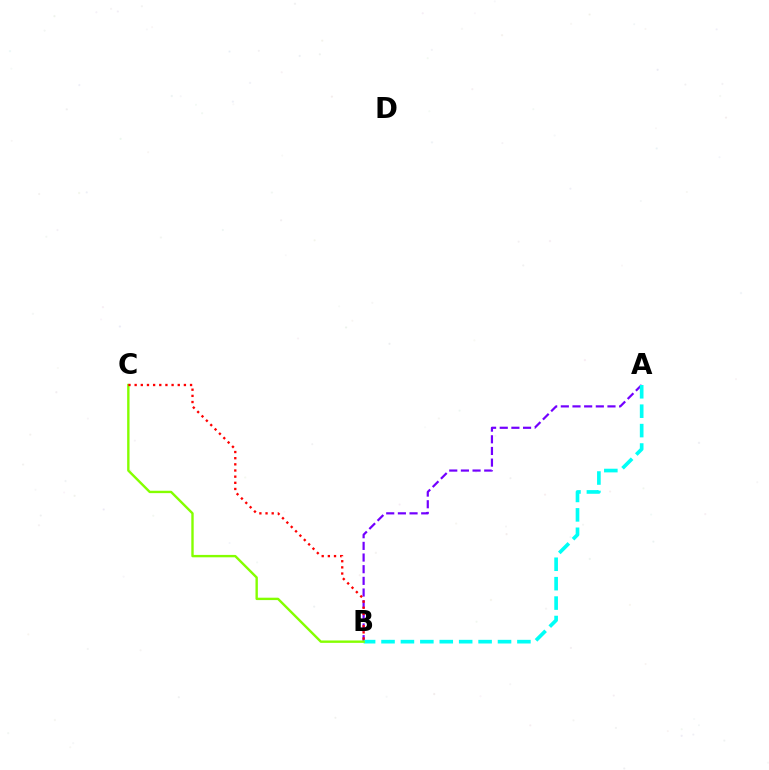{('A', 'B'): [{'color': '#7200ff', 'line_style': 'dashed', 'thickness': 1.58}, {'color': '#00fff6', 'line_style': 'dashed', 'thickness': 2.64}], ('B', 'C'): [{'color': '#84ff00', 'line_style': 'solid', 'thickness': 1.72}, {'color': '#ff0000', 'line_style': 'dotted', 'thickness': 1.67}]}